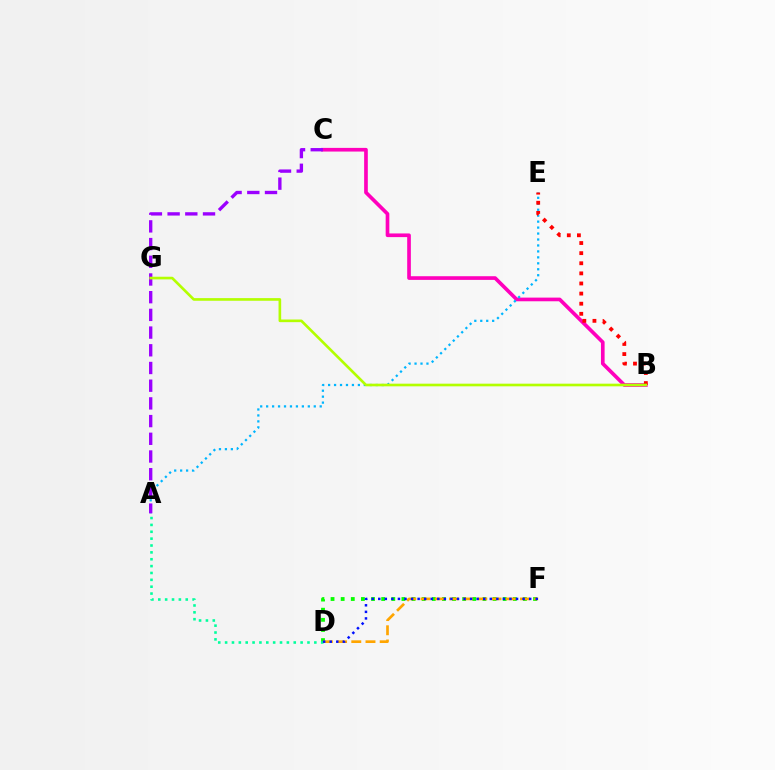{('D', 'F'): [{'color': '#08ff00', 'line_style': 'dotted', 'thickness': 2.75}, {'color': '#ffa500', 'line_style': 'dashed', 'thickness': 1.93}, {'color': '#0010ff', 'line_style': 'dotted', 'thickness': 1.78}], ('A', 'D'): [{'color': '#00ff9d', 'line_style': 'dotted', 'thickness': 1.86}], ('B', 'C'): [{'color': '#ff00bd', 'line_style': 'solid', 'thickness': 2.64}], ('A', 'E'): [{'color': '#00b5ff', 'line_style': 'dotted', 'thickness': 1.62}], ('B', 'E'): [{'color': '#ff0000', 'line_style': 'dotted', 'thickness': 2.75}], ('A', 'C'): [{'color': '#9b00ff', 'line_style': 'dashed', 'thickness': 2.4}], ('B', 'G'): [{'color': '#b3ff00', 'line_style': 'solid', 'thickness': 1.91}]}